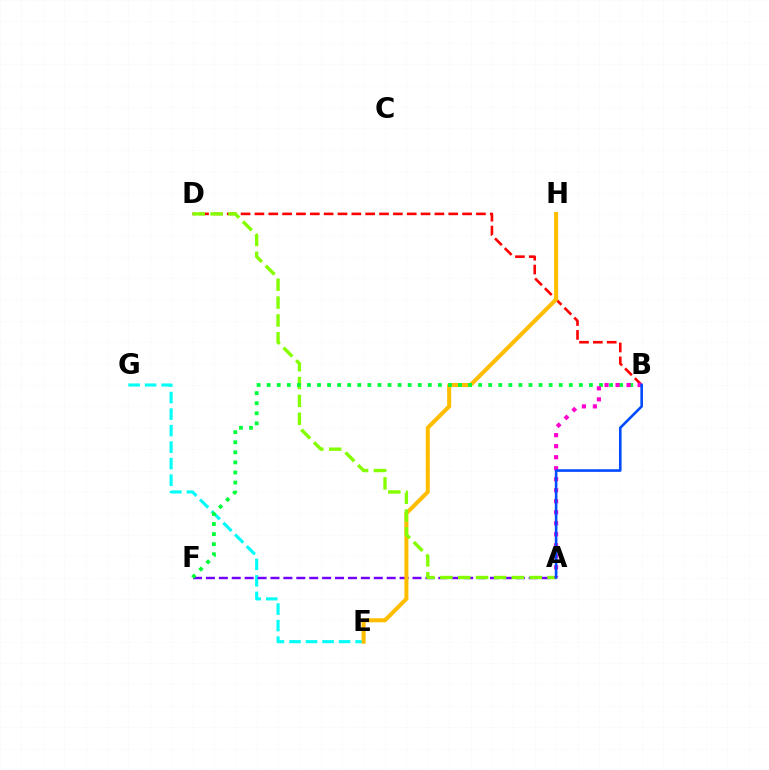{('E', 'G'): [{'color': '#00fff6', 'line_style': 'dashed', 'thickness': 2.24}], ('B', 'D'): [{'color': '#ff0000', 'line_style': 'dashed', 'thickness': 1.88}], ('A', 'F'): [{'color': '#7200ff', 'line_style': 'dashed', 'thickness': 1.75}], ('E', 'H'): [{'color': '#ffbd00', 'line_style': 'solid', 'thickness': 2.91}], ('A', 'D'): [{'color': '#84ff00', 'line_style': 'dashed', 'thickness': 2.43}], ('B', 'F'): [{'color': '#00ff39', 'line_style': 'dotted', 'thickness': 2.74}], ('A', 'B'): [{'color': '#ff00cf', 'line_style': 'dotted', 'thickness': 2.99}, {'color': '#004bff', 'line_style': 'solid', 'thickness': 1.87}]}